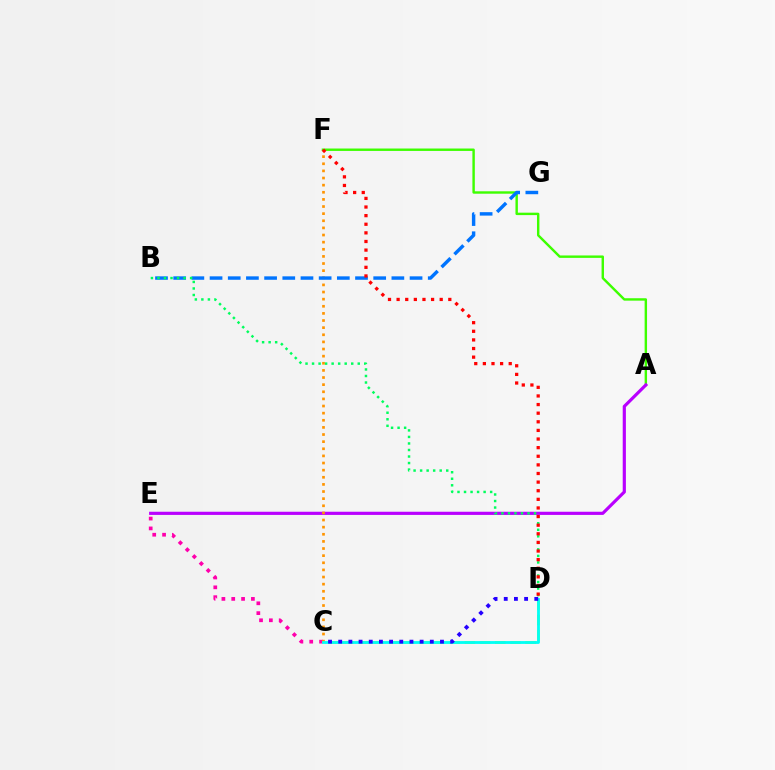{('C', 'D'): [{'color': '#d1ff00', 'line_style': 'dashed', 'thickness': 2.06}, {'color': '#00fff6', 'line_style': 'solid', 'thickness': 2.02}, {'color': '#2500ff', 'line_style': 'dotted', 'thickness': 2.76}], ('A', 'F'): [{'color': '#3dff00', 'line_style': 'solid', 'thickness': 1.74}], ('A', 'E'): [{'color': '#b900ff', 'line_style': 'solid', 'thickness': 2.28}], ('C', 'E'): [{'color': '#ff00ac', 'line_style': 'dotted', 'thickness': 2.67}], ('C', 'F'): [{'color': '#ff9400', 'line_style': 'dotted', 'thickness': 1.94}], ('B', 'G'): [{'color': '#0074ff', 'line_style': 'dashed', 'thickness': 2.47}], ('B', 'D'): [{'color': '#00ff5c', 'line_style': 'dotted', 'thickness': 1.77}], ('D', 'F'): [{'color': '#ff0000', 'line_style': 'dotted', 'thickness': 2.34}]}